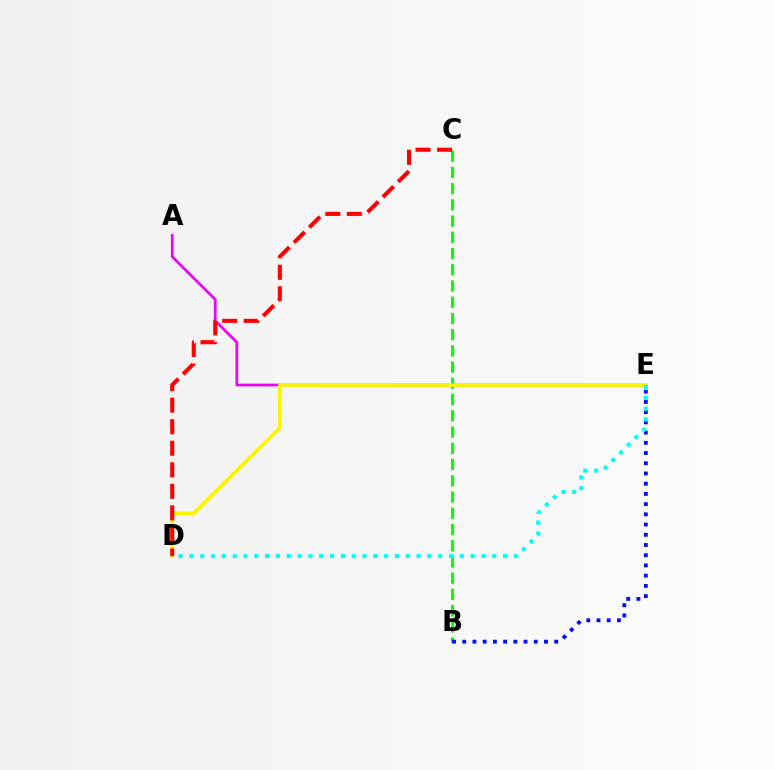{('B', 'C'): [{'color': '#08ff00', 'line_style': 'dashed', 'thickness': 2.2}], ('B', 'E'): [{'color': '#0010ff', 'line_style': 'dotted', 'thickness': 2.78}], ('A', 'E'): [{'color': '#ee00ff', 'line_style': 'solid', 'thickness': 1.94}], ('D', 'E'): [{'color': '#fcf500', 'line_style': 'solid', 'thickness': 2.66}, {'color': '#00fff6', 'line_style': 'dotted', 'thickness': 2.94}], ('C', 'D'): [{'color': '#ff0000', 'line_style': 'dashed', 'thickness': 2.93}]}